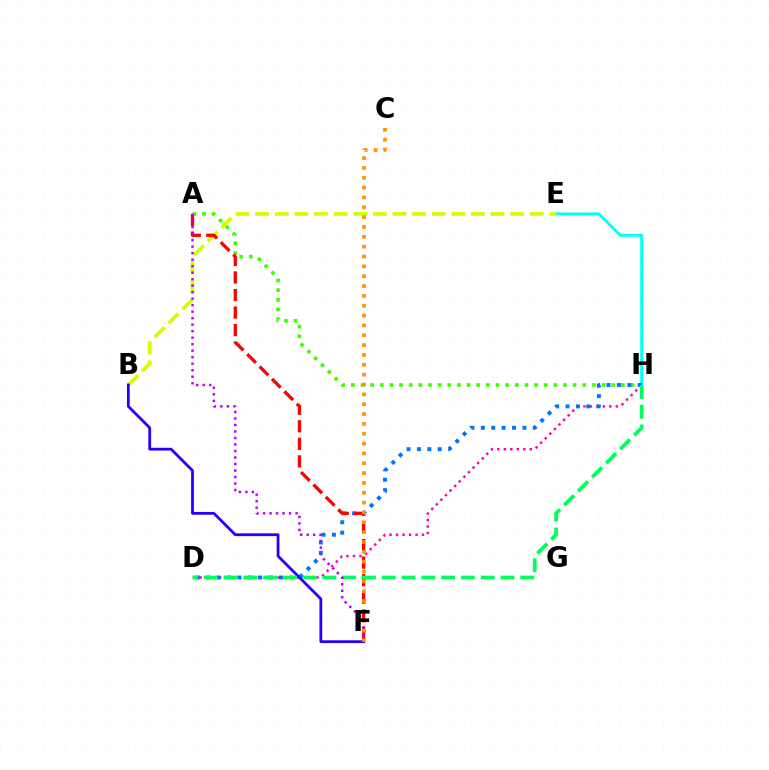{('D', 'H'): [{'color': '#ff00ac', 'line_style': 'dotted', 'thickness': 1.76}, {'color': '#0074ff', 'line_style': 'dotted', 'thickness': 2.82}, {'color': '#00ff5c', 'line_style': 'dashed', 'thickness': 2.69}], ('E', 'H'): [{'color': '#00fff6', 'line_style': 'solid', 'thickness': 2.07}], ('A', 'H'): [{'color': '#3dff00', 'line_style': 'dotted', 'thickness': 2.62}], ('B', 'E'): [{'color': '#d1ff00', 'line_style': 'dashed', 'thickness': 2.66}], ('B', 'F'): [{'color': '#2500ff', 'line_style': 'solid', 'thickness': 2.01}], ('A', 'F'): [{'color': '#ff0000', 'line_style': 'dashed', 'thickness': 2.38}, {'color': '#b900ff', 'line_style': 'dotted', 'thickness': 1.77}], ('C', 'F'): [{'color': '#ff9400', 'line_style': 'dotted', 'thickness': 2.67}]}